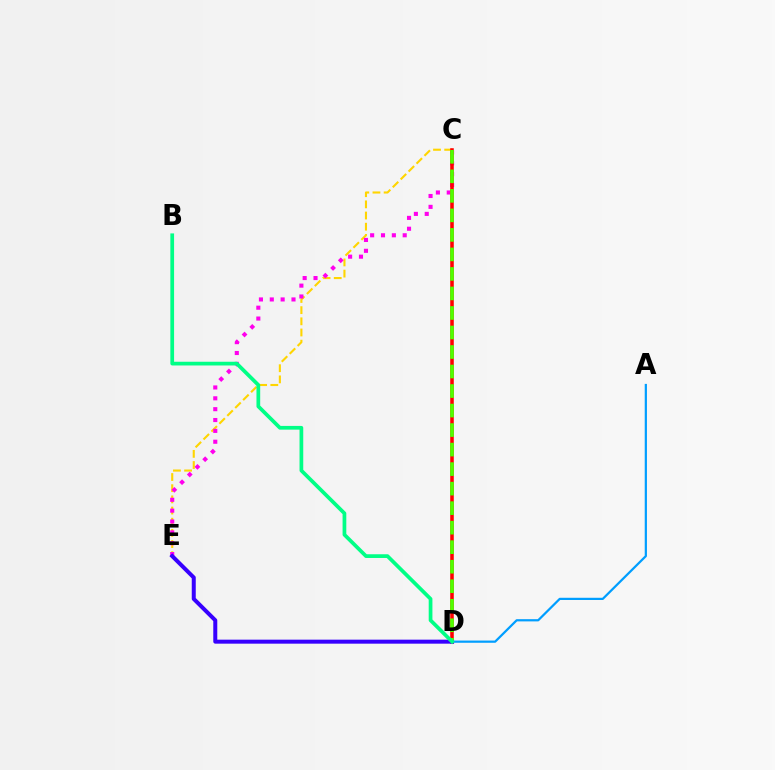{('C', 'E'): [{'color': '#ffd500', 'line_style': 'dashed', 'thickness': 1.52}, {'color': '#ff00ed', 'line_style': 'dotted', 'thickness': 2.95}], ('C', 'D'): [{'color': '#ff0000', 'line_style': 'solid', 'thickness': 2.56}, {'color': '#4fff00', 'line_style': 'dashed', 'thickness': 2.65}], ('D', 'E'): [{'color': '#3700ff', 'line_style': 'solid', 'thickness': 2.88}], ('A', 'D'): [{'color': '#009eff', 'line_style': 'solid', 'thickness': 1.6}], ('B', 'D'): [{'color': '#00ff86', 'line_style': 'solid', 'thickness': 2.68}]}